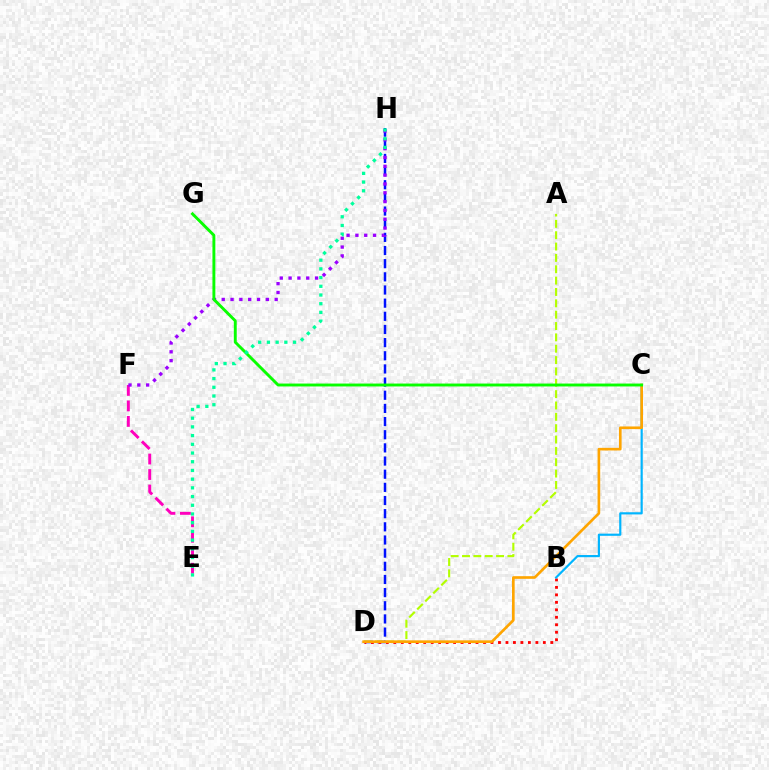{('E', 'F'): [{'color': '#ff00bd', 'line_style': 'dashed', 'thickness': 2.11}], ('D', 'H'): [{'color': '#0010ff', 'line_style': 'dashed', 'thickness': 1.79}], ('B', 'D'): [{'color': '#ff0000', 'line_style': 'dotted', 'thickness': 2.03}], ('B', 'C'): [{'color': '#00b5ff', 'line_style': 'solid', 'thickness': 1.56}], ('F', 'H'): [{'color': '#9b00ff', 'line_style': 'dotted', 'thickness': 2.4}], ('A', 'D'): [{'color': '#b3ff00', 'line_style': 'dashed', 'thickness': 1.54}], ('C', 'D'): [{'color': '#ffa500', 'line_style': 'solid', 'thickness': 1.91}], ('C', 'G'): [{'color': '#08ff00', 'line_style': 'solid', 'thickness': 2.09}], ('E', 'H'): [{'color': '#00ff9d', 'line_style': 'dotted', 'thickness': 2.37}]}